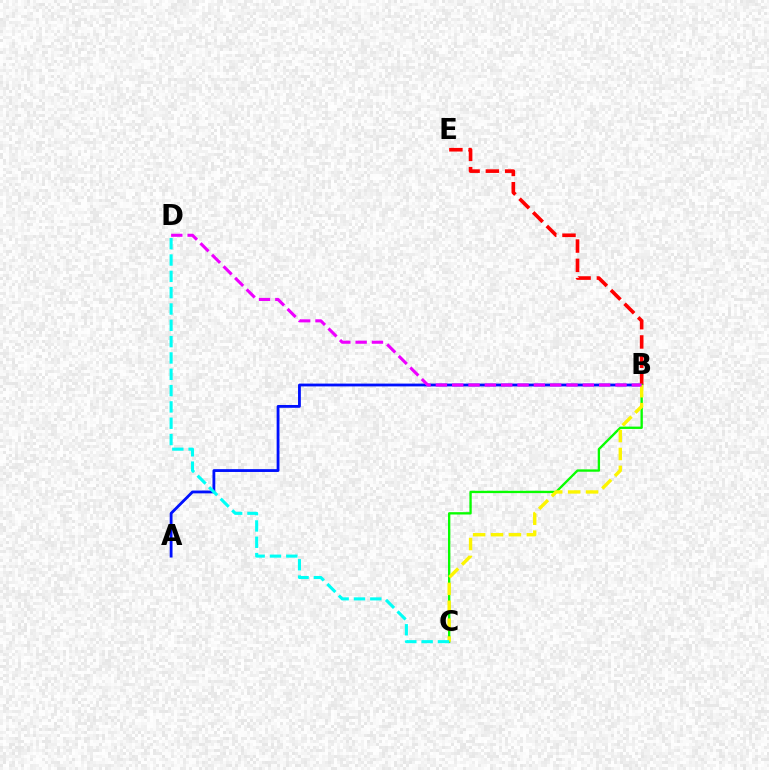{('A', 'B'): [{'color': '#0010ff', 'line_style': 'solid', 'thickness': 2.03}], ('B', 'E'): [{'color': '#ff0000', 'line_style': 'dashed', 'thickness': 2.62}], ('B', 'C'): [{'color': '#08ff00', 'line_style': 'solid', 'thickness': 1.69}, {'color': '#fcf500', 'line_style': 'dashed', 'thickness': 2.43}], ('C', 'D'): [{'color': '#00fff6', 'line_style': 'dashed', 'thickness': 2.22}], ('B', 'D'): [{'color': '#ee00ff', 'line_style': 'dashed', 'thickness': 2.22}]}